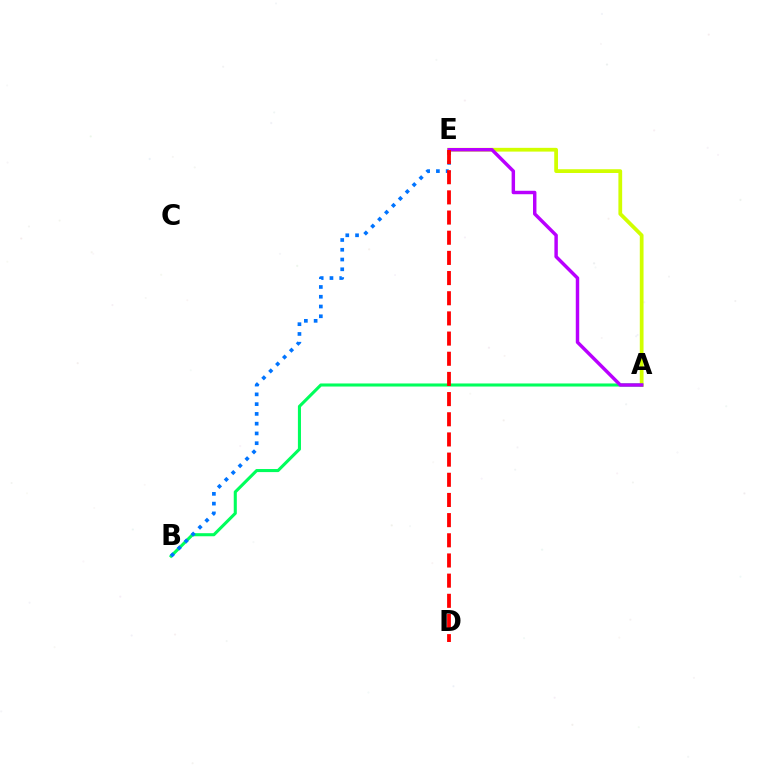{('A', 'E'): [{'color': '#d1ff00', 'line_style': 'solid', 'thickness': 2.7}, {'color': '#b900ff', 'line_style': 'solid', 'thickness': 2.48}], ('A', 'B'): [{'color': '#00ff5c', 'line_style': 'solid', 'thickness': 2.21}], ('B', 'E'): [{'color': '#0074ff', 'line_style': 'dotted', 'thickness': 2.65}], ('D', 'E'): [{'color': '#ff0000', 'line_style': 'dashed', 'thickness': 2.74}]}